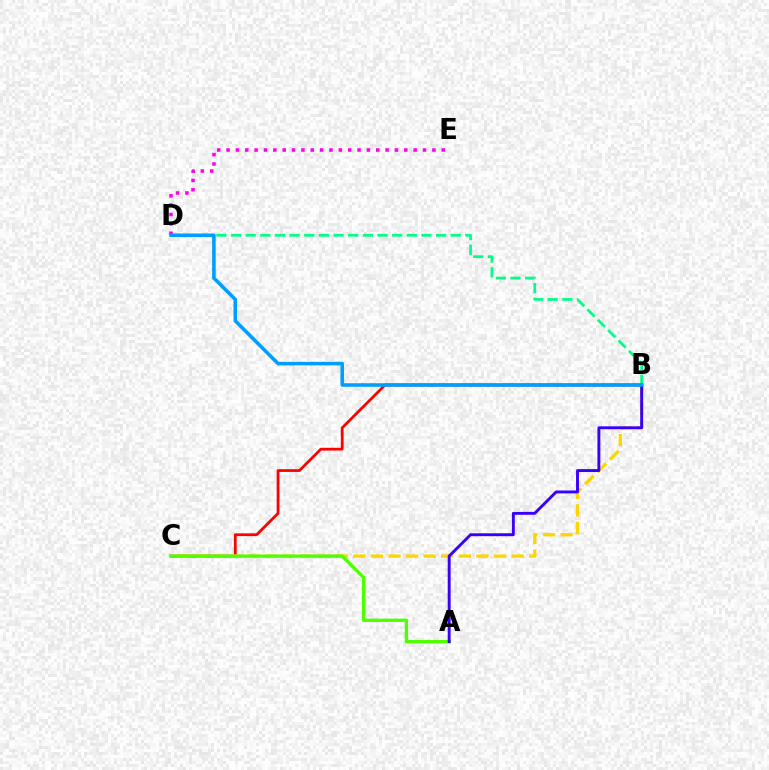{('B', 'C'): [{'color': '#ff0000', 'line_style': 'solid', 'thickness': 1.99}, {'color': '#ffd500', 'line_style': 'dashed', 'thickness': 2.39}], ('B', 'D'): [{'color': '#00ff86', 'line_style': 'dashed', 'thickness': 1.99}, {'color': '#009eff', 'line_style': 'solid', 'thickness': 2.56}], ('D', 'E'): [{'color': '#ff00ed', 'line_style': 'dotted', 'thickness': 2.54}], ('A', 'C'): [{'color': '#4fff00', 'line_style': 'solid', 'thickness': 2.37}], ('A', 'B'): [{'color': '#3700ff', 'line_style': 'solid', 'thickness': 2.1}]}